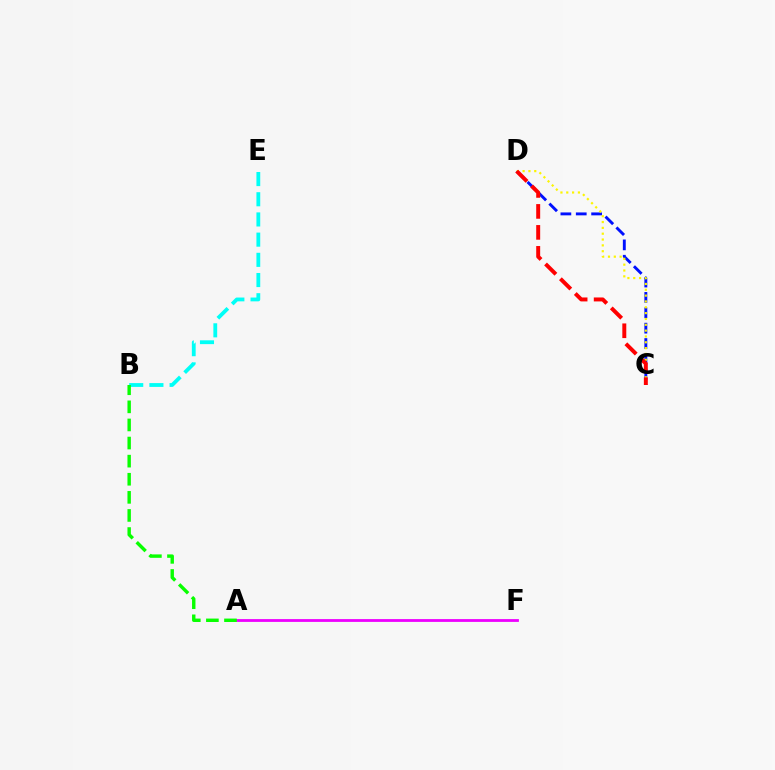{('C', 'D'): [{'color': '#0010ff', 'line_style': 'dashed', 'thickness': 2.09}, {'color': '#fcf500', 'line_style': 'dotted', 'thickness': 1.58}, {'color': '#ff0000', 'line_style': 'dashed', 'thickness': 2.85}], ('A', 'F'): [{'color': '#ee00ff', 'line_style': 'solid', 'thickness': 2.02}], ('B', 'E'): [{'color': '#00fff6', 'line_style': 'dashed', 'thickness': 2.74}], ('A', 'B'): [{'color': '#08ff00', 'line_style': 'dashed', 'thickness': 2.46}]}